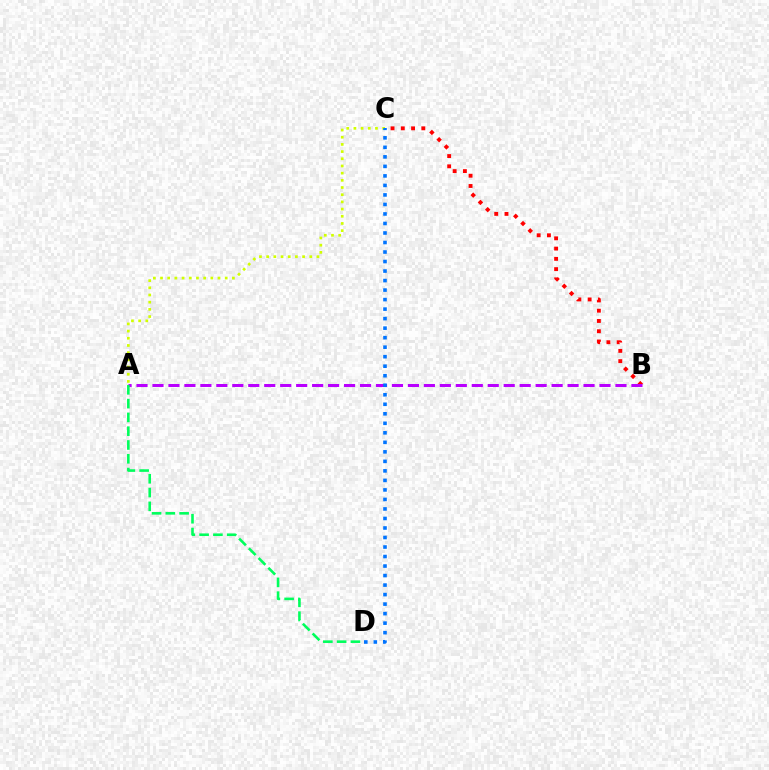{('B', 'C'): [{'color': '#ff0000', 'line_style': 'dotted', 'thickness': 2.79}], ('A', 'B'): [{'color': '#b900ff', 'line_style': 'dashed', 'thickness': 2.17}], ('A', 'D'): [{'color': '#00ff5c', 'line_style': 'dashed', 'thickness': 1.87}], ('A', 'C'): [{'color': '#d1ff00', 'line_style': 'dotted', 'thickness': 1.95}], ('C', 'D'): [{'color': '#0074ff', 'line_style': 'dotted', 'thickness': 2.59}]}